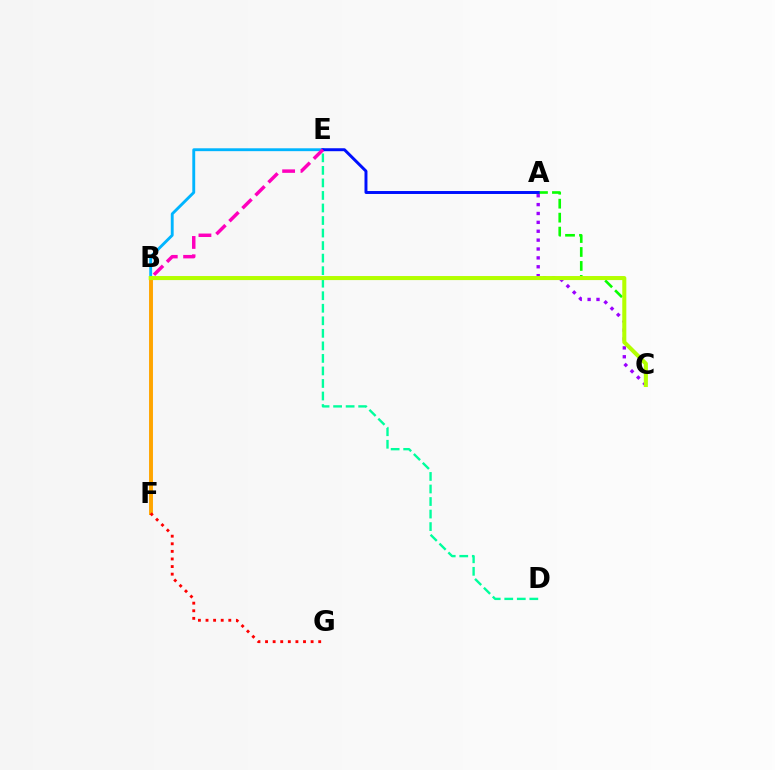{('B', 'F'): [{'color': '#ffa500', 'line_style': 'solid', 'thickness': 2.82}], ('A', 'C'): [{'color': '#08ff00', 'line_style': 'dashed', 'thickness': 1.9}, {'color': '#9b00ff', 'line_style': 'dotted', 'thickness': 2.41}], ('F', 'G'): [{'color': '#ff0000', 'line_style': 'dotted', 'thickness': 2.06}], ('D', 'E'): [{'color': '#00ff9d', 'line_style': 'dashed', 'thickness': 1.7}], ('B', 'E'): [{'color': '#00b5ff', 'line_style': 'solid', 'thickness': 2.07}, {'color': '#ff00bd', 'line_style': 'dashed', 'thickness': 2.49}], ('A', 'E'): [{'color': '#0010ff', 'line_style': 'solid', 'thickness': 2.13}], ('B', 'C'): [{'color': '#b3ff00', 'line_style': 'solid', 'thickness': 2.92}]}